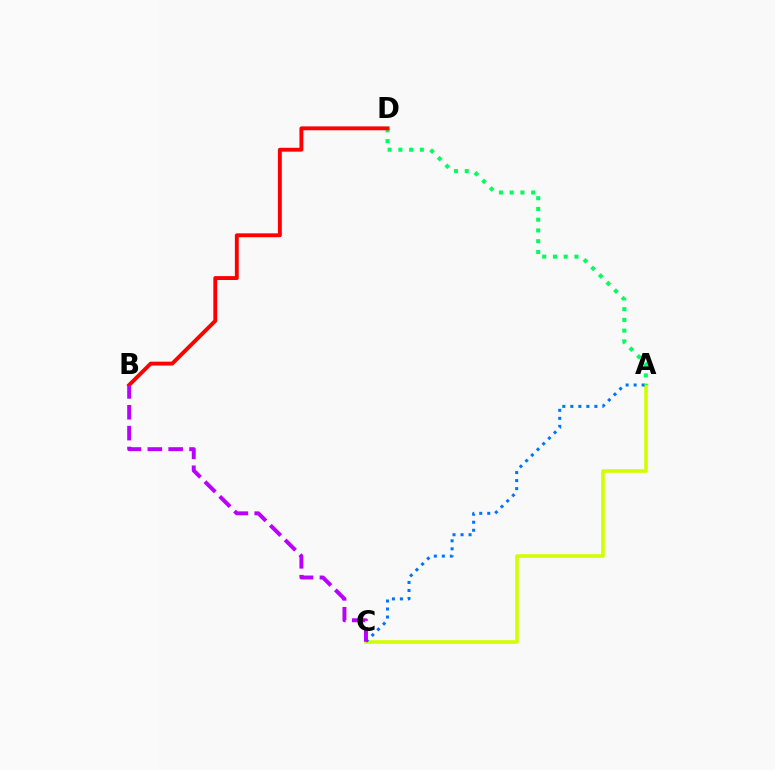{('A', 'C'): [{'color': '#d1ff00', 'line_style': 'solid', 'thickness': 2.59}, {'color': '#0074ff', 'line_style': 'dotted', 'thickness': 2.18}], ('A', 'D'): [{'color': '#00ff5c', 'line_style': 'dotted', 'thickness': 2.92}], ('B', 'D'): [{'color': '#ff0000', 'line_style': 'solid', 'thickness': 2.8}], ('B', 'C'): [{'color': '#b900ff', 'line_style': 'dashed', 'thickness': 2.83}]}